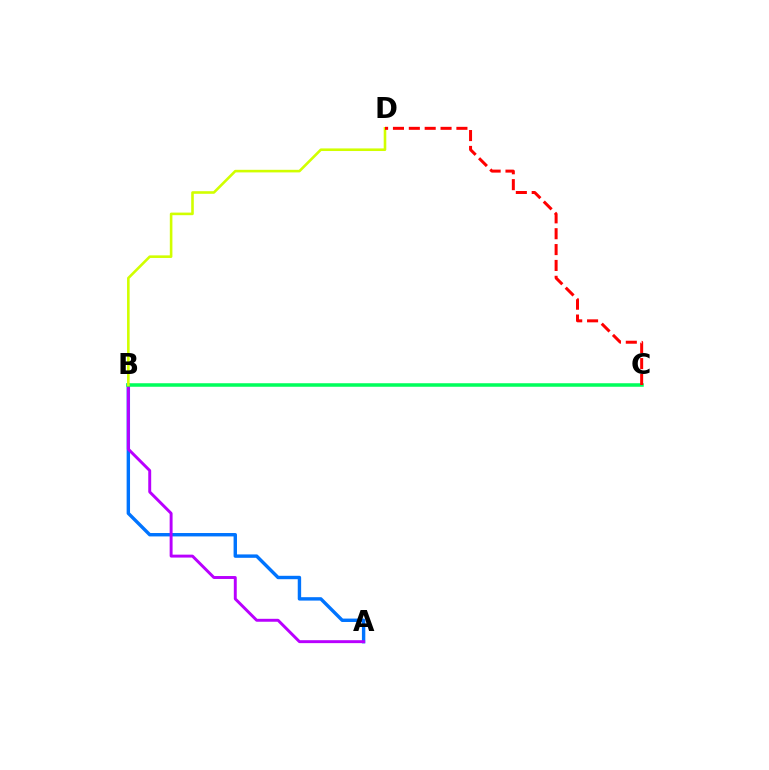{('A', 'B'): [{'color': '#0074ff', 'line_style': 'solid', 'thickness': 2.45}, {'color': '#b900ff', 'line_style': 'solid', 'thickness': 2.11}], ('B', 'C'): [{'color': '#00ff5c', 'line_style': 'solid', 'thickness': 2.54}], ('B', 'D'): [{'color': '#d1ff00', 'line_style': 'solid', 'thickness': 1.87}], ('C', 'D'): [{'color': '#ff0000', 'line_style': 'dashed', 'thickness': 2.16}]}